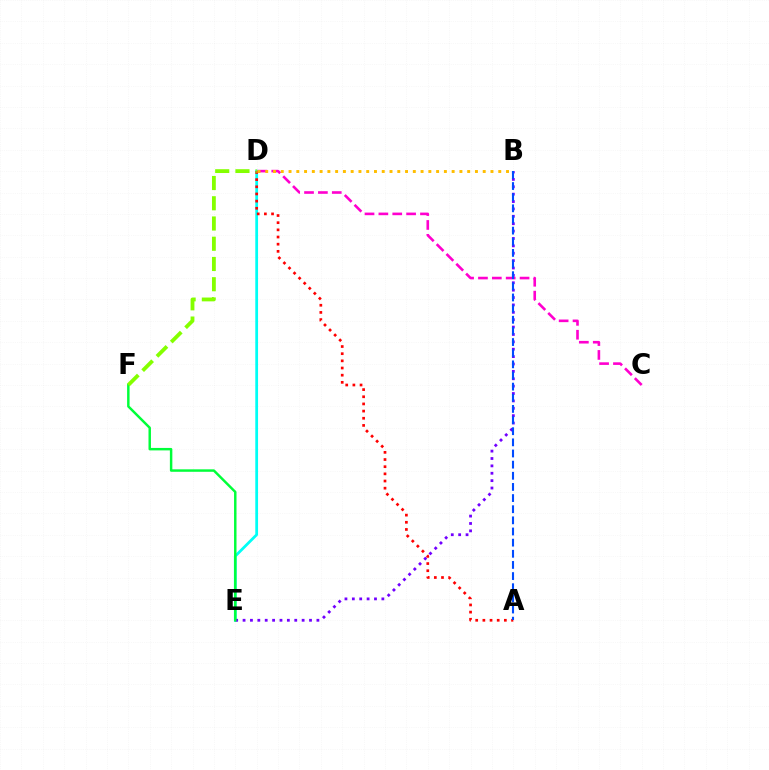{('D', 'E'): [{'color': '#00fff6', 'line_style': 'solid', 'thickness': 2.0}], ('B', 'E'): [{'color': '#7200ff', 'line_style': 'dotted', 'thickness': 2.01}], ('A', 'D'): [{'color': '#ff0000', 'line_style': 'dotted', 'thickness': 1.95}], ('E', 'F'): [{'color': '#00ff39', 'line_style': 'solid', 'thickness': 1.77}], ('C', 'D'): [{'color': '#ff00cf', 'line_style': 'dashed', 'thickness': 1.88}], ('D', 'F'): [{'color': '#84ff00', 'line_style': 'dashed', 'thickness': 2.75}], ('A', 'B'): [{'color': '#004bff', 'line_style': 'dashed', 'thickness': 1.51}], ('B', 'D'): [{'color': '#ffbd00', 'line_style': 'dotted', 'thickness': 2.11}]}